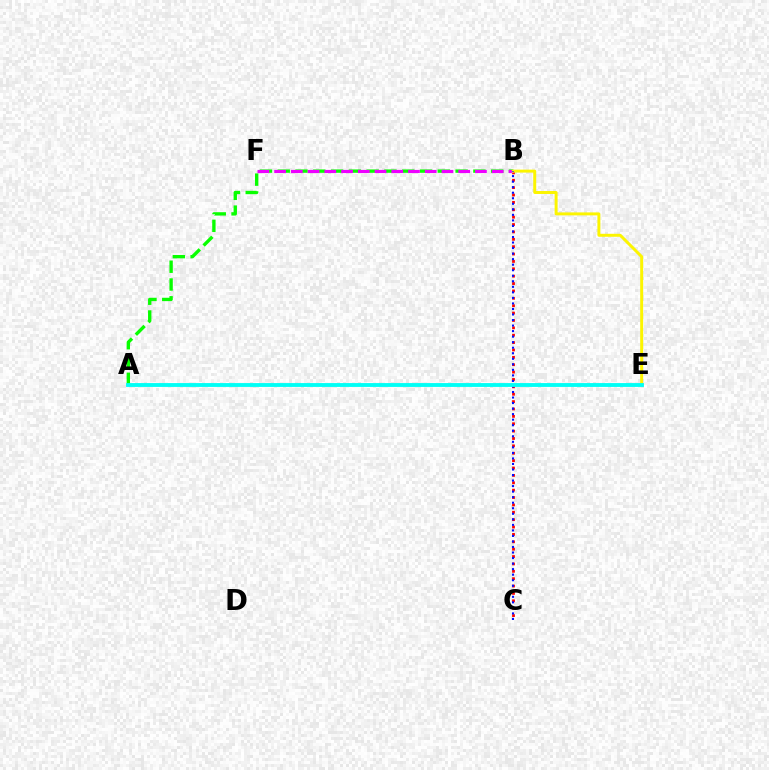{('A', 'B'): [{'color': '#08ff00', 'line_style': 'dashed', 'thickness': 2.42}], ('B', 'C'): [{'color': '#ff0000', 'line_style': 'dotted', 'thickness': 2.0}, {'color': '#0010ff', 'line_style': 'dotted', 'thickness': 1.5}], ('B', 'F'): [{'color': '#ee00ff', 'line_style': 'dashed', 'thickness': 2.27}], ('B', 'E'): [{'color': '#fcf500', 'line_style': 'solid', 'thickness': 2.14}], ('A', 'E'): [{'color': '#00fff6', 'line_style': 'solid', 'thickness': 2.77}]}